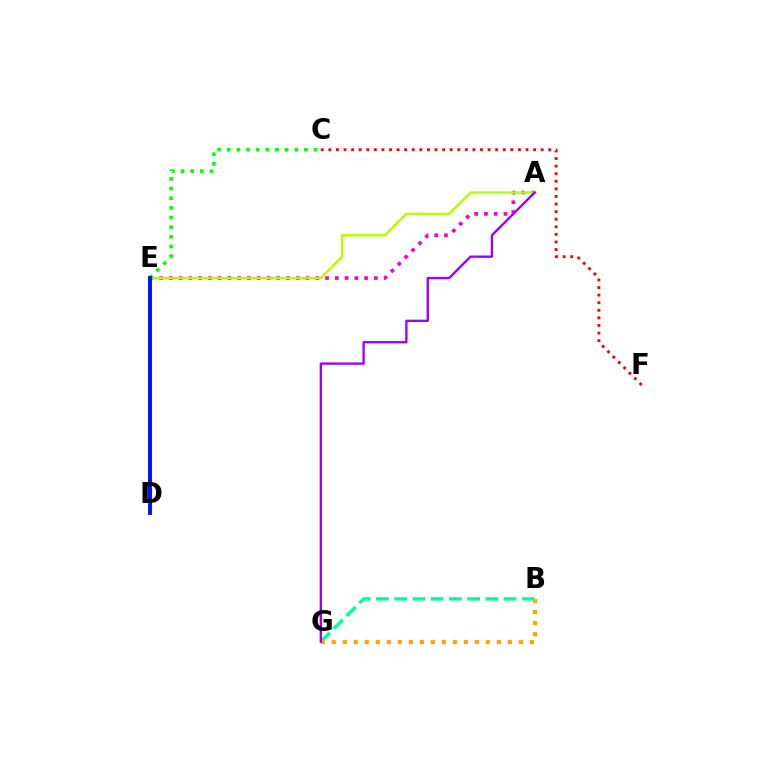{('B', 'G'): [{'color': '#00ff9d', 'line_style': 'dashed', 'thickness': 2.48}, {'color': '#ffa500', 'line_style': 'dotted', 'thickness': 2.99}], ('D', 'E'): [{'color': '#00b5ff', 'line_style': 'dotted', 'thickness': 2.06}, {'color': '#0010ff', 'line_style': 'solid', 'thickness': 2.82}], ('A', 'E'): [{'color': '#ff00bd', 'line_style': 'dotted', 'thickness': 2.65}, {'color': '#b3ff00', 'line_style': 'solid', 'thickness': 1.76}], ('C', 'E'): [{'color': '#08ff00', 'line_style': 'dotted', 'thickness': 2.62}], ('C', 'F'): [{'color': '#ff0000', 'line_style': 'dotted', 'thickness': 2.06}], ('A', 'G'): [{'color': '#9b00ff', 'line_style': 'solid', 'thickness': 1.69}]}